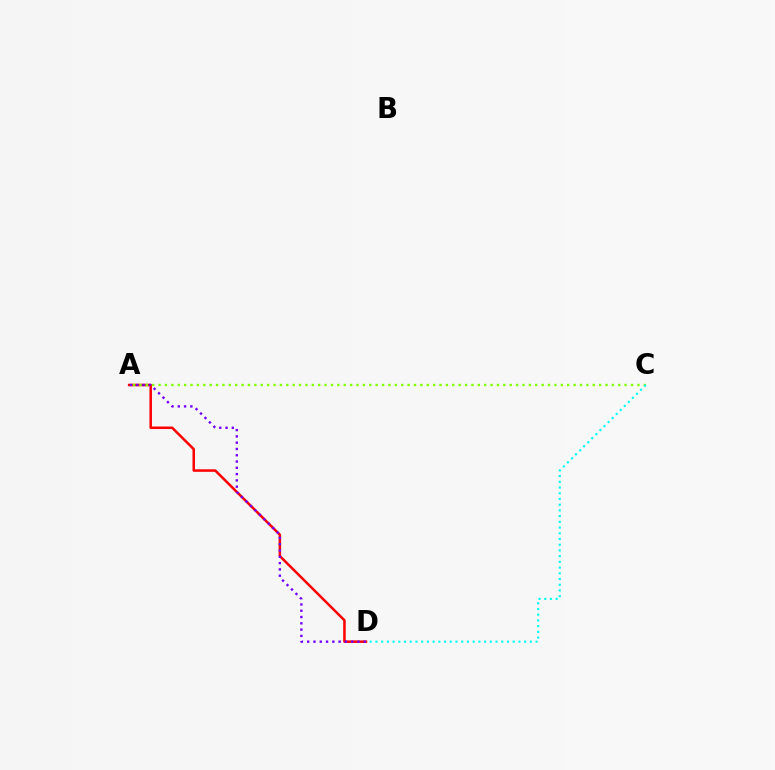{('A', 'D'): [{'color': '#ff0000', 'line_style': 'solid', 'thickness': 1.82}, {'color': '#7200ff', 'line_style': 'dotted', 'thickness': 1.71}], ('A', 'C'): [{'color': '#84ff00', 'line_style': 'dotted', 'thickness': 1.73}], ('C', 'D'): [{'color': '#00fff6', 'line_style': 'dotted', 'thickness': 1.55}]}